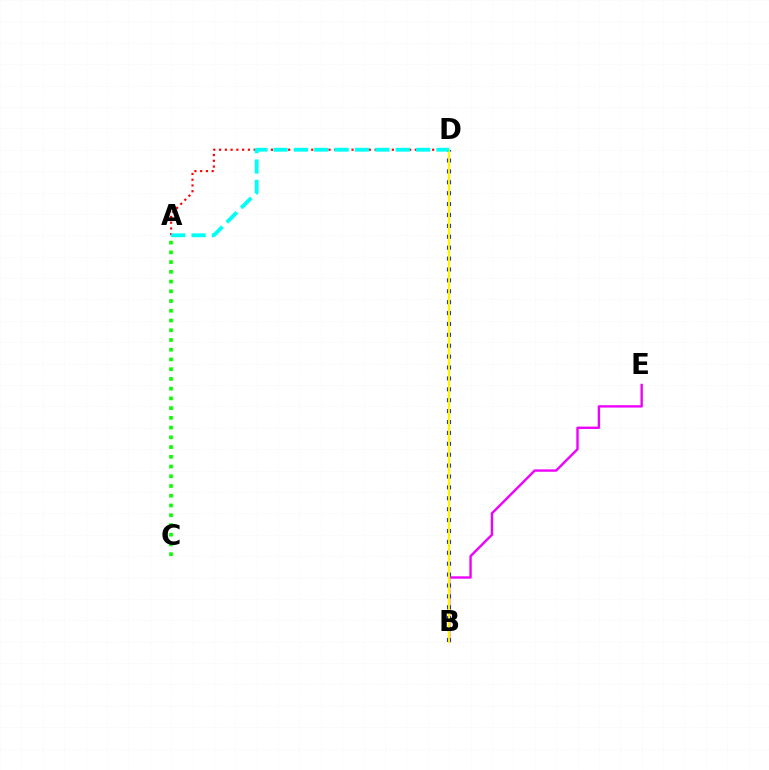{('B', 'E'): [{'color': '#ee00ff', 'line_style': 'solid', 'thickness': 1.71}], ('B', 'D'): [{'color': '#0010ff', 'line_style': 'dotted', 'thickness': 2.96}, {'color': '#fcf500', 'line_style': 'solid', 'thickness': 1.67}], ('A', 'C'): [{'color': '#08ff00', 'line_style': 'dotted', 'thickness': 2.65}], ('A', 'D'): [{'color': '#ff0000', 'line_style': 'dotted', 'thickness': 1.56}, {'color': '#00fff6', 'line_style': 'dashed', 'thickness': 2.77}]}